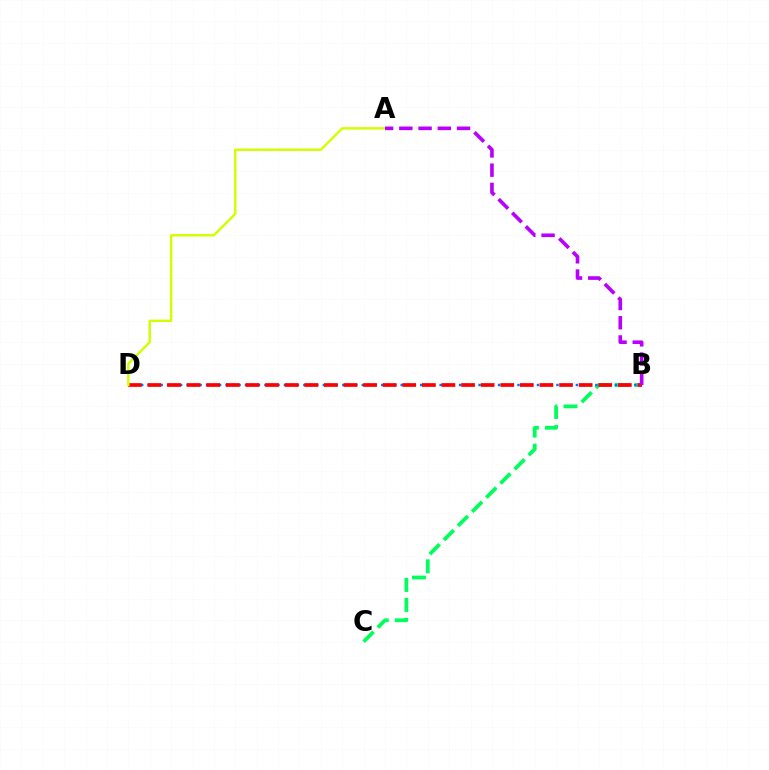{('B', 'C'): [{'color': '#00ff5c', 'line_style': 'dashed', 'thickness': 2.72}], ('B', 'D'): [{'color': '#0074ff', 'line_style': 'dotted', 'thickness': 1.76}, {'color': '#ff0000', 'line_style': 'dashed', 'thickness': 2.66}], ('A', 'D'): [{'color': '#d1ff00', 'line_style': 'solid', 'thickness': 1.74}], ('A', 'B'): [{'color': '#b900ff', 'line_style': 'dashed', 'thickness': 2.61}]}